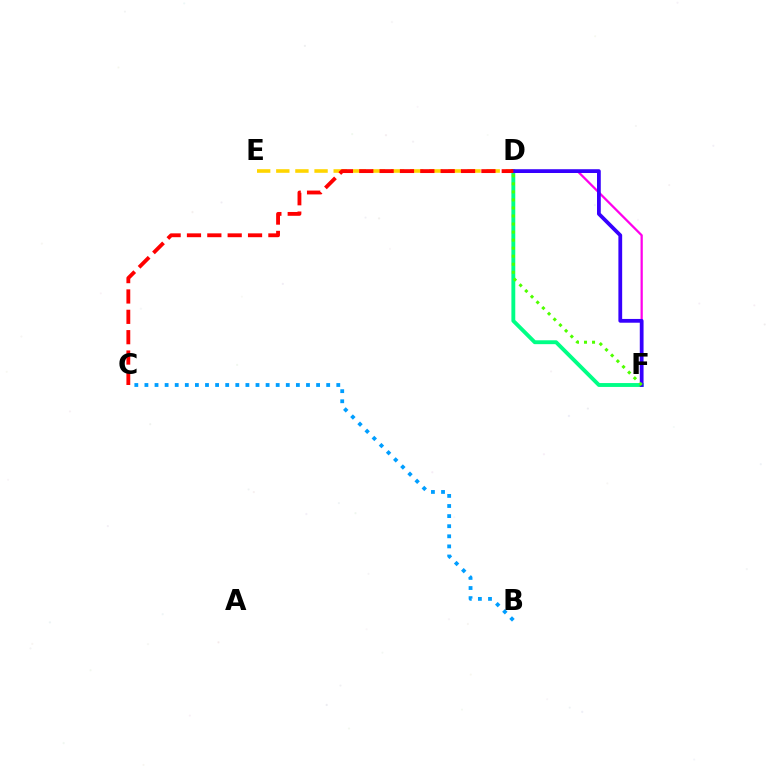{('D', 'F'): [{'color': '#ff00ed', 'line_style': 'solid', 'thickness': 1.62}, {'color': '#00ff86', 'line_style': 'solid', 'thickness': 2.79}, {'color': '#3700ff', 'line_style': 'solid', 'thickness': 2.72}, {'color': '#4fff00', 'line_style': 'dotted', 'thickness': 2.18}], ('D', 'E'): [{'color': '#ffd500', 'line_style': 'dashed', 'thickness': 2.6}], ('C', 'D'): [{'color': '#ff0000', 'line_style': 'dashed', 'thickness': 2.77}], ('B', 'C'): [{'color': '#009eff', 'line_style': 'dotted', 'thickness': 2.74}]}